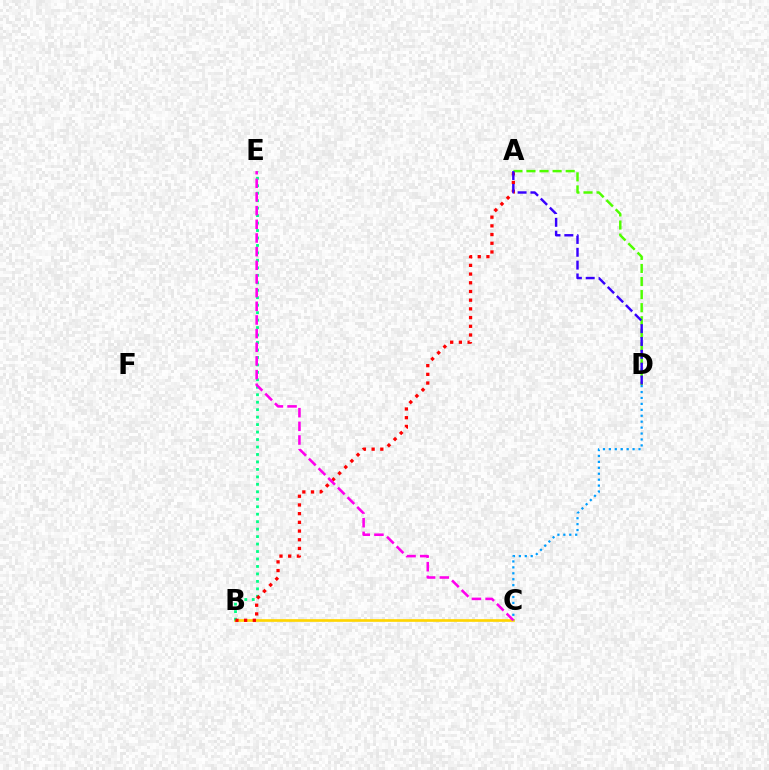{('B', 'C'): [{'color': '#ffd500', 'line_style': 'solid', 'thickness': 1.93}], ('C', 'D'): [{'color': '#009eff', 'line_style': 'dotted', 'thickness': 1.61}], ('B', 'E'): [{'color': '#00ff86', 'line_style': 'dotted', 'thickness': 2.03}], ('A', 'B'): [{'color': '#ff0000', 'line_style': 'dotted', 'thickness': 2.36}], ('A', 'D'): [{'color': '#4fff00', 'line_style': 'dashed', 'thickness': 1.78}, {'color': '#3700ff', 'line_style': 'dashed', 'thickness': 1.74}], ('C', 'E'): [{'color': '#ff00ed', 'line_style': 'dashed', 'thickness': 1.86}]}